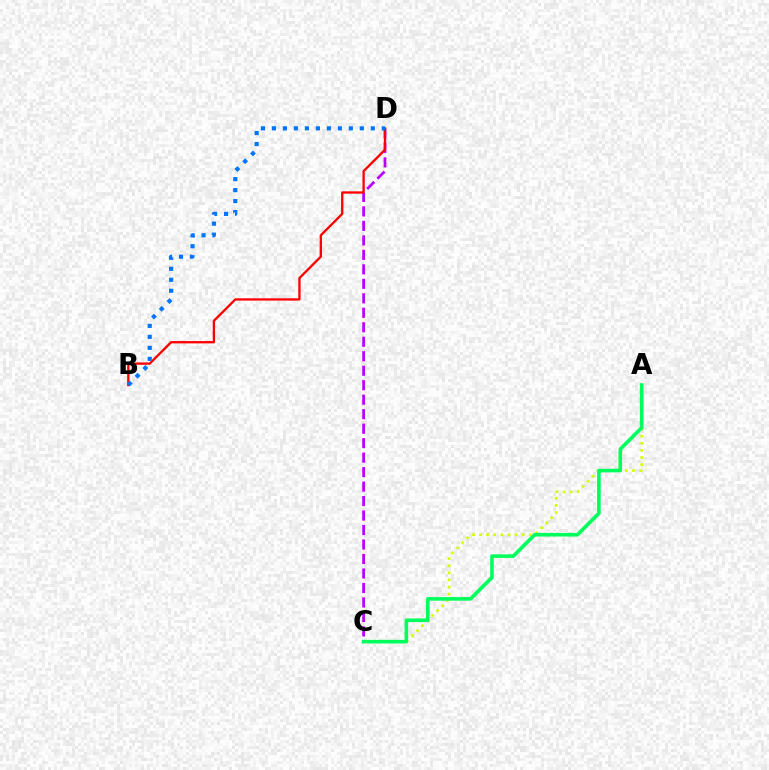{('A', 'C'): [{'color': '#d1ff00', 'line_style': 'dotted', 'thickness': 1.93}, {'color': '#00ff5c', 'line_style': 'solid', 'thickness': 2.6}], ('C', 'D'): [{'color': '#b900ff', 'line_style': 'dashed', 'thickness': 1.97}], ('B', 'D'): [{'color': '#ff0000', 'line_style': 'solid', 'thickness': 1.66}, {'color': '#0074ff', 'line_style': 'dotted', 'thickness': 2.99}]}